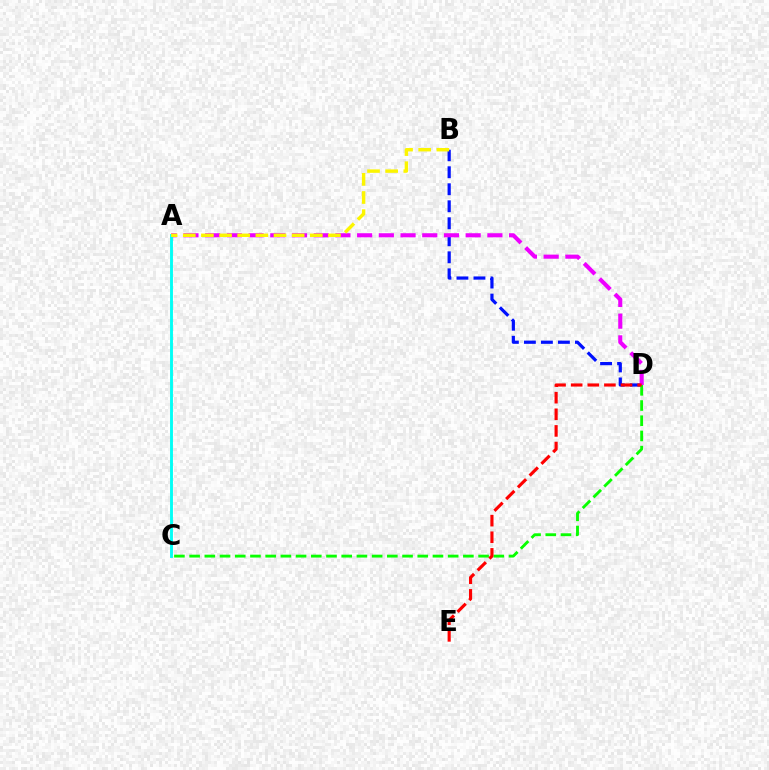{('B', 'D'): [{'color': '#0010ff', 'line_style': 'dashed', 'thickness': 2.31}], ('A', 'D'): [{'color': '#ee00ff', 'line_style': 'dashed', 'thickness': 2.95}], ('C', 'D'): [{'color': '#08ff00', 'line_style': 'dashed', 'thickness': 2.07}], ('A', 'C'): [{'color': '#00fff6', 'line_style': 'solid', 'thickness': 2.08}], ('D', 'E'): [{'color': '#ff0000', 'line_style': 'dashed', 'thickness': 2.26}], ('A', 'B'): [{'color': '#fcf500', 'line_style': 'dashed', 'thickness': 2.46}]}